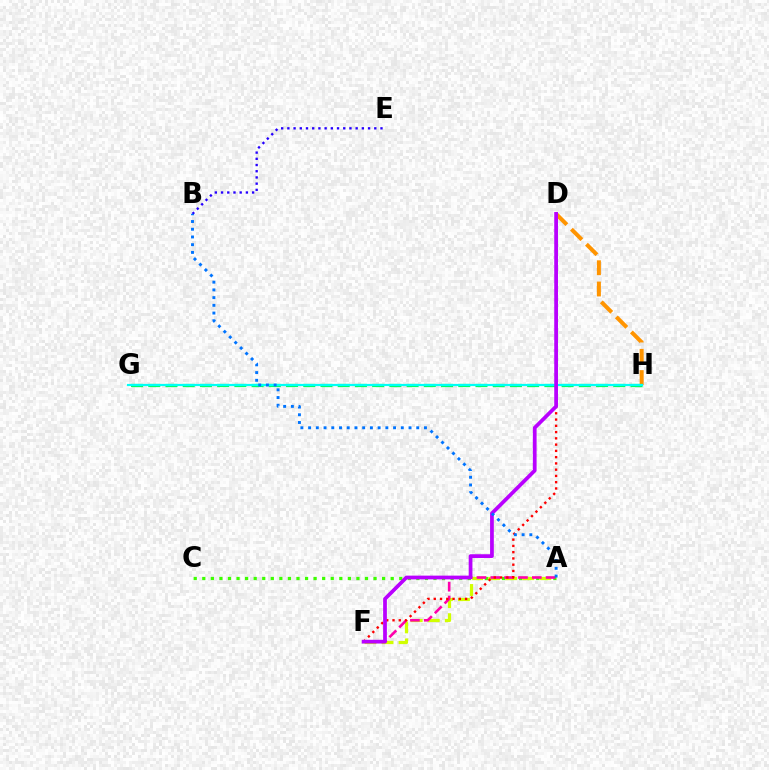{('A', 'C'): [{'color': '#3dff00', 'line_style': 'dotted', 'thickness': 2.33}], ('B', 'E'): [{'color': '#2500ff', 'line_style': 'dotted', 'thickness': 1.69}], ('A', 'F'): [{'color': '#d1ff00', 'line_style': 'dashed', 'thickness': 2.32}, {'color': '#ff00ac', 'line_style': 'dashed', 'thickness': 1.88}], ('D', 'F'): [{'color': '#ff0000', 'line_style': 'dotted', 'thickness': 1.7}, {'color': '#b900ff', 'line_style': 'solid', 'thickness': 2.69}], ('D', 'H'): [{'color': '#ff9400', 'line_style': 'dashed', 'thickness': 2.89}], ('G', 'H'): [{'color': '#00ff5c', 'line_style': 'dashed', 'thickness': 2.34}, {'color': '#00fff6', 'line_style': 'solid', 'thickness': 1.58}], ('A', 'B'): [{'color': '#0074ff', 'line_style': 'dotted', 'thickness': 2.1}]}